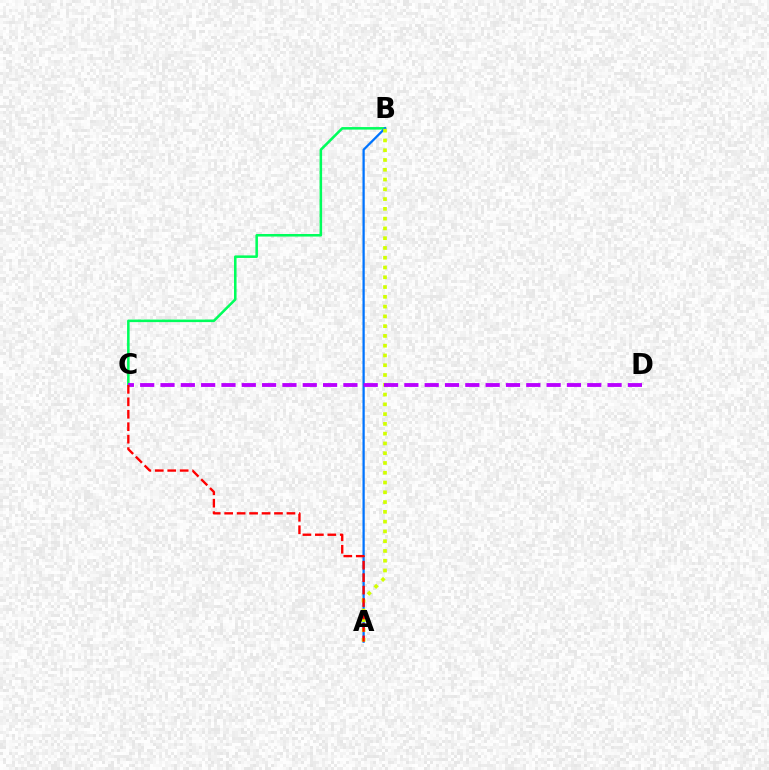{('B', 'C'): [{'color': '#00ff5c', 'line_style': 'solid', 'thickness': 1.83}], ('A', 'B'): [{'color': '#0074ff', 'line_style': 'solid', 'thickness': 1.63}, {'color': '#d1ff00', 'line_style': 'dotted', 'thickness': 2.66}], ('C', 'D'): [{'color': '#b900ff', 'line_style': 'dashed', 'thickness': 2.76}], ('A', 'C'): [{'color': '#ff0000', 'line_style': 'dashed', 'thickness': 1.69}]}